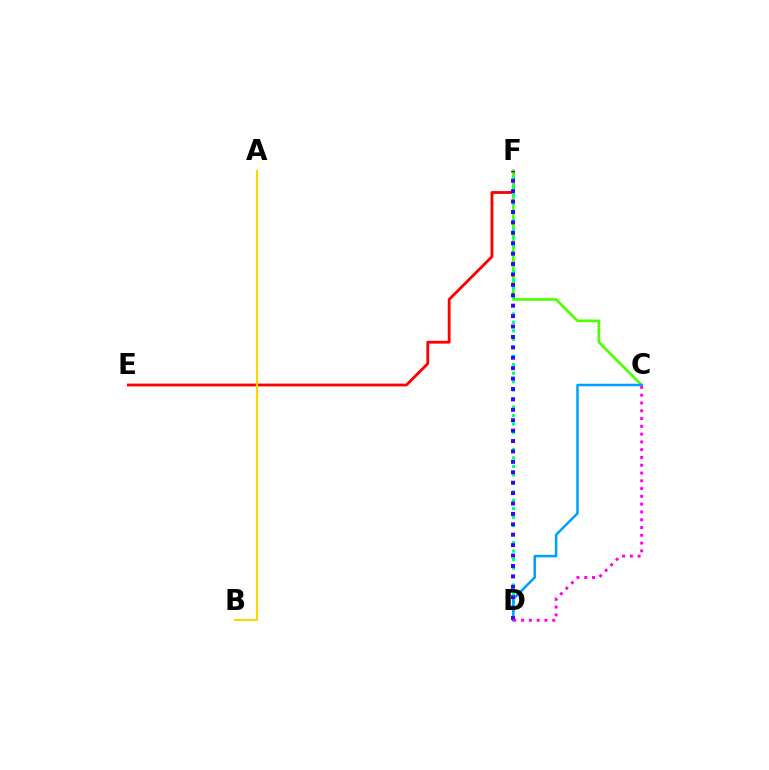{('E', 'F'): [{'color': '#ff0000', 'line_style': 'solid', 'thickness': 2.04}], ('A', 'B'): [{'color': '#ffd500', 'line_style': 'solid', 'thickness': 1.54}], ('C', 'F'): [{'color': '#4fff00', 'line_style': 'solid', 'thickness': 1.94}], ('D', 'F'): [{'color': '#00ff86', 'line_style': 'dotted', 'thickness': 2.3}, {'color': '#3700ff', 'line_style': 'dotted', 'thickness': 2.83}], ('C', 'D'): [{'color': '#009eff', 'line_style': 'solid', 'thickness': 1.79}, {'color': '#ff00ed', 'line_style': 'dotted', 'thickness': 2.11}]}